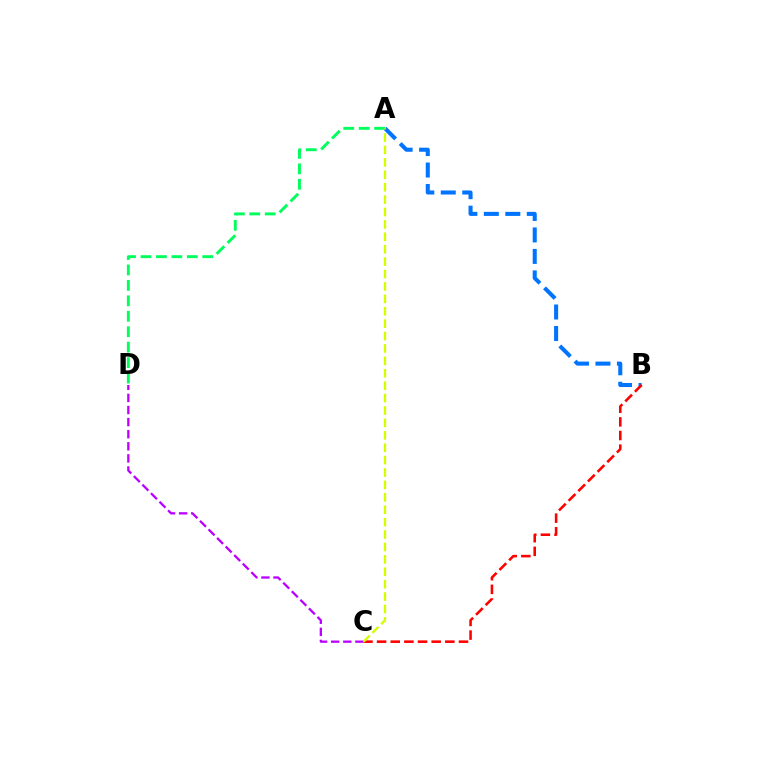{('A', 'D'): [{'color': '#00ff5c', 'line_style': 'dashed', 'thickness': 2.1}], ('A', 'B'): [{'color': '#0074ff', 'line_style': 'dashed', 'thickness': 2.92}], ('B', 'C'): [{'color': '#ff0000', 'line_style': 'dashed', 'thickness': 1.85}], ('C', 'D'): [{'color': '#b900ff', 'line_style': 'dashed', 'thickness': 1.64}], ('A', 'C'): [{'color': '#d1ff00', 'line_style': 'dashed', 'thickness': 1.69}]}